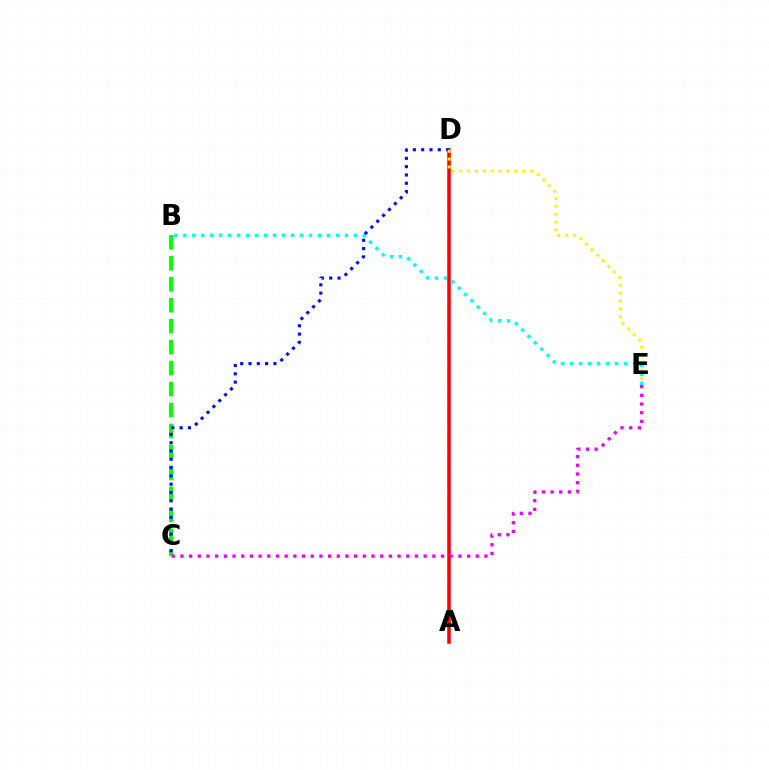{('B', 'E'): [{'color': '#00fff6', 'line_style': 'dotted', 'thickness': 2.44}], ('B', 'C'): [{'color': '#08ff00', 'line_style': 'dashed', 'thickness': 2.85}], ('A', 'D'): [{'color': '#ff0000', 'line_style': 'solid', 'thickness': 2.52}], ('C', 'D'): [{'color': '#0010ff', 'line_style': 'dotted', 'thickness': 2.26}], ('C', 'E'): [{'color': '#ee00ff', 'line_style': 'dotted', 'thickness': 2.36}], ('D', 'E'): [{'color': '#fcf500', 'line_style': 'dotted', 'thickness': 2.14}]}